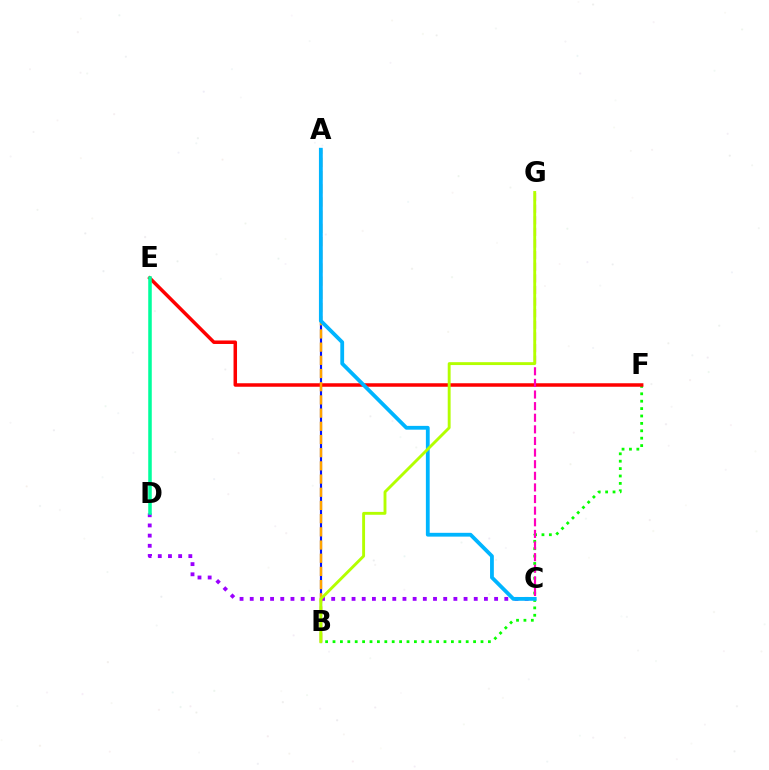{('A', 'B'): [{'color': '#0010ff', 'line_style': 'solid', 'thickness': 1.55}, {'color': '#ffa500', 'line_style': 'dashed', 'thickness': 1.79}], ('C', 'D'): [{'color': '#9b00ff', 'line_style': 'dotted', 'thickness': 2.77}], ('B', 'F'): [{'color': '#08ff00', 'line_style': 'dotted', 'thickness': 2.01}], ('E', 'F'): [{'color': '#ff0000', 'line_style': 'solid', 'thickness': 2.52}], ('C', 'G'): [{'color': '#ff00bd', 'line_style': 'dashed', 'thickness': 1.58}], ('A', 'C'): [{'color': '#00b5ff', 'line_style': 'solid', 'thickness': 2.74}], ('B', 'G'): [{'color': '#b3ff00', 'line_style': 'solid', 'thickness': 2.08}], ('D', 'E'): [{'color': '#00ff9d', 'line_style': 'solid', 'thickness': 2.54}]}